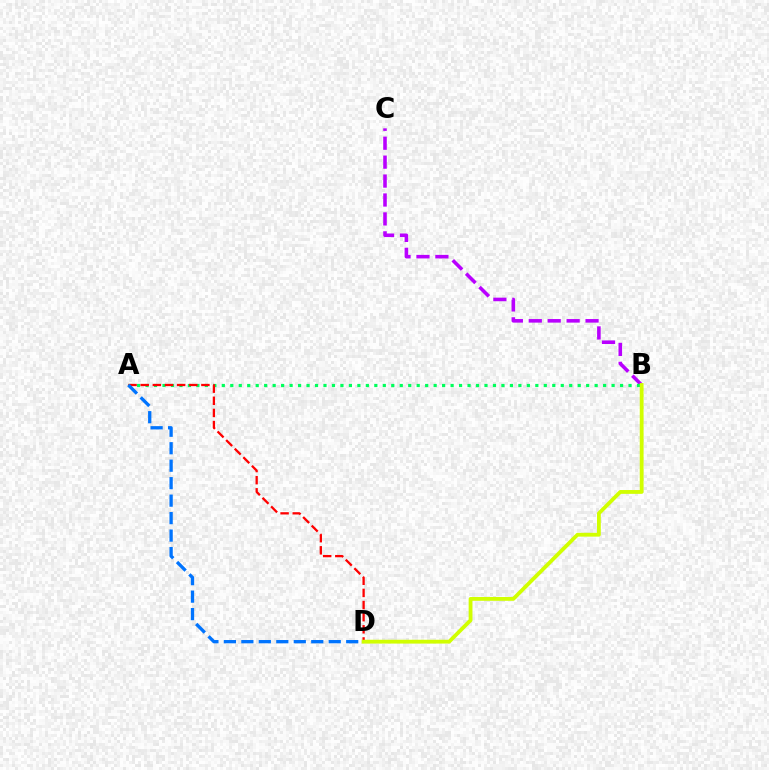{('B', 'C'): [{'color': '#b900ff', 'line_style': 'dashed', 'thickness': 2.57}], ('A', 'B'): [{'color': '#00ff5c', 'line_style': 'dotted', 'thickness': 2.3}], ('A', 'D'): [{'color': '#ff0000', 'line_style': 'dashed', 'thickness': 1.65}, {'color': '#0074ff', 'line_style': 'dashed', 'thickness': 2.37}], ('B', 'D'): [{'color': '#d1ff00', 'line_style': 'solid', 'thickness': 2.75}]}